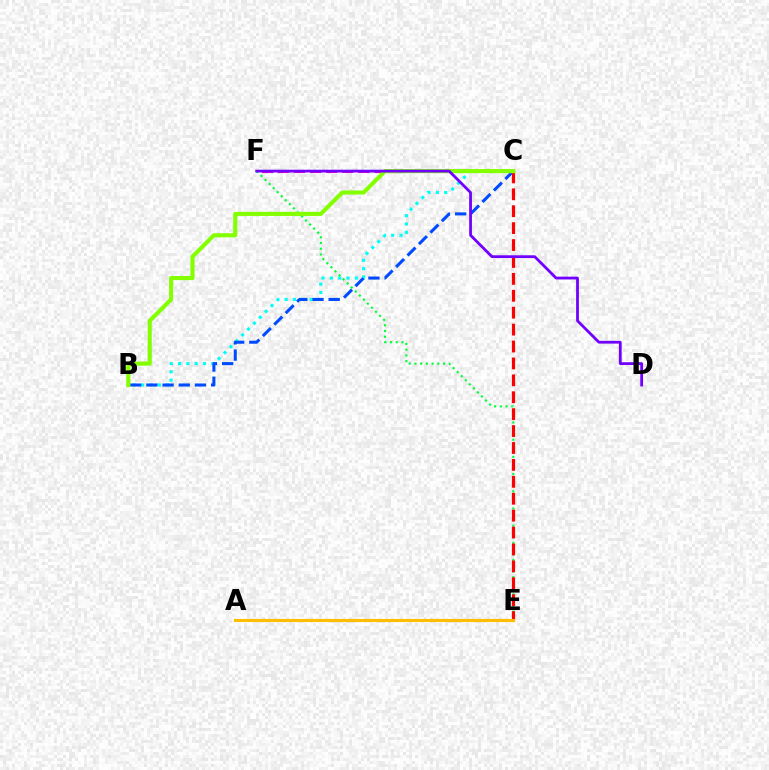{('C', 'F'): [{'color': '#ff00cf', 'line_style': 'dashed', 'thickness': 2.18}], ('B', 'C'): [{'color': '#00fff6', 'line_style': 'dotted', 'thickness': 2.26}, {'color': '#004bff', 'line_style': 'dashed', 'thickness': 2.2}, {'color': '#84ff00', 'line_style': 'solid', 'thickness': 2.95}], ('E', 'F'): [{'color': '#00ff39', 'line_style': 'dotted', 'thickness': 1.56}], ('C', 'E'): [{'color': '#ff0000', 'line_style': 'dashed', 'thickness': 2.3}], ('D', 'F'): [{'color': '#7200ff', 'line_style': 'solid', 'thickness': 2.0}], ('A', 'E'): [{'color': '#ffbd00', 'line_style': 'solid', 'thickness': 2.25}]}